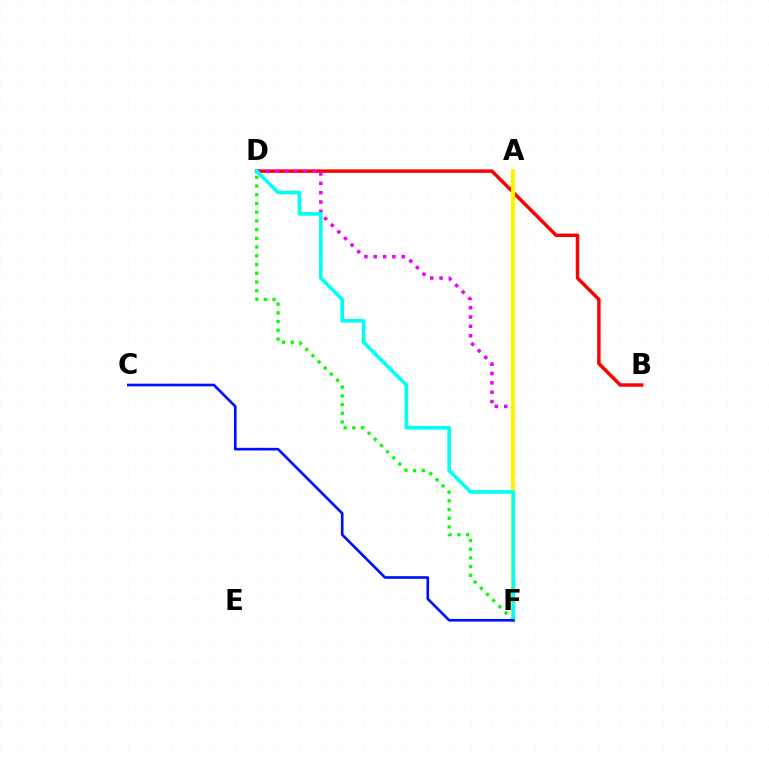{('B', 'D'): [{'color': '#ff0000', 'line_style': 'solid', 'thickness': 2.48}], ('D', 'F'): [{'color': '#ee00ff', 'line_style': 'dotted', 'thickness': 2.54}, {'color': '#08ff00', 'line_style': 'dotted', 'thickness': 2.37}, {'color': '#00fff6', 'line_style': 'solid', 'thickness': 2.61}], ('A', 'F'): [{'color': '#fcf500', 'line_style': 'solid', 'thickness': 2.99}], ('C', 'F'): [{'color': '#0010ff', 'line_style': 'solid', 'thickness': 1.91}]}